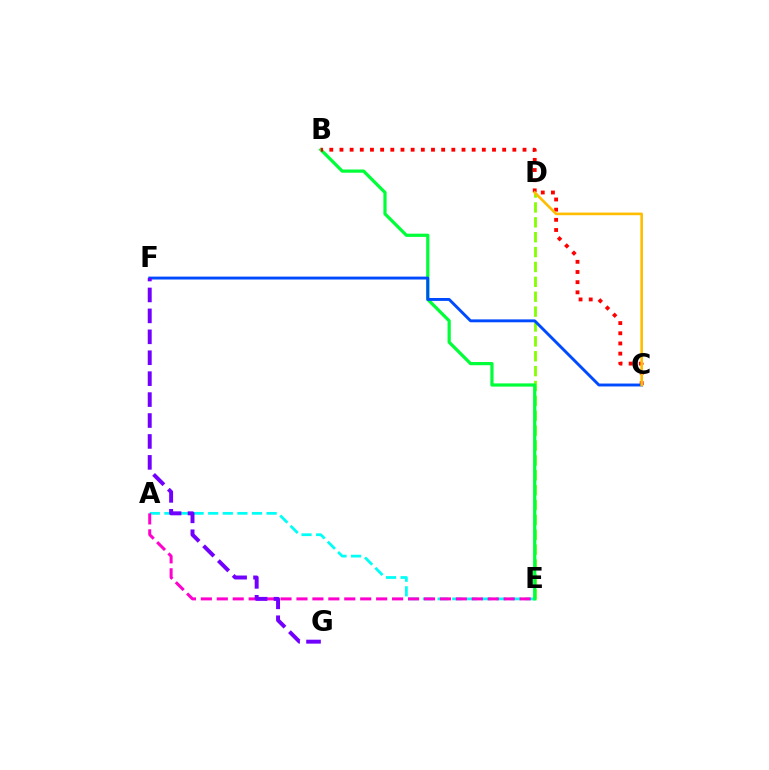{('A', 'E'): [{'color': '#00fff6', 'line_style': 'dashed', 'thickness': 1.98}, {'color': '#ff00cf', 'line_style': 'dashed', 'thickness': 2.17}], ('D', 'E'): [{'color': '#84ff00', 'line_style': 'dashed', 'thickness': 2.02}], ('B', 'E'): [{'color': '#00ff39', 'line_style': 'solid', 'thickness': 2.32}], ('B', 'C'): [{'color': '#ff0000', 'line_style': 'dotted', 'thickness': 2.76}], ('C', 'F'): [{'color': '#004bff', 'line_style': 'solid', 'thickness': 2.09}], ('C', 'D'): [{'color': '#ffbd00', 'line_style': 'solid', 'thickness': 1.89}], ('F', 'G'): [{'color': '#7200ff', 'line_style': 'dashed', 'thickness': 2.84}]}